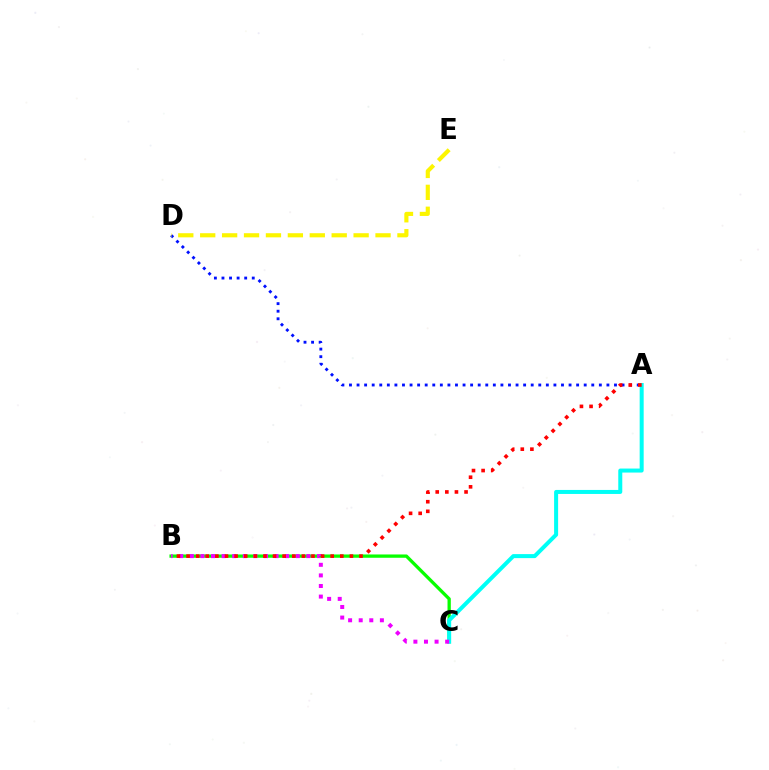{('A', 'D'): [{'color': '#0010ff', 'line_style': 'dotted', 'thickness': 2.06}], ('B', 'C'): [{'color': '#08ff00', 'line_style': 'solid', 'thickness': 2.37}, {'color': '#ee00ff', 'line_style': 'dotted', 'thickness': 2.88}], ('A', 'C'): [{'color': '#00fff6', 'line_style': 'solid', 'thickness': 2.89}], ('D', 'E'): [{'color': '#fcf500', 'line_style': 'dashed', 'thickness': 2.98}], ('A', 'B'): [{'color': '#ff0000', 'line_style': 'dotted', 'thickness': 2.61}]}